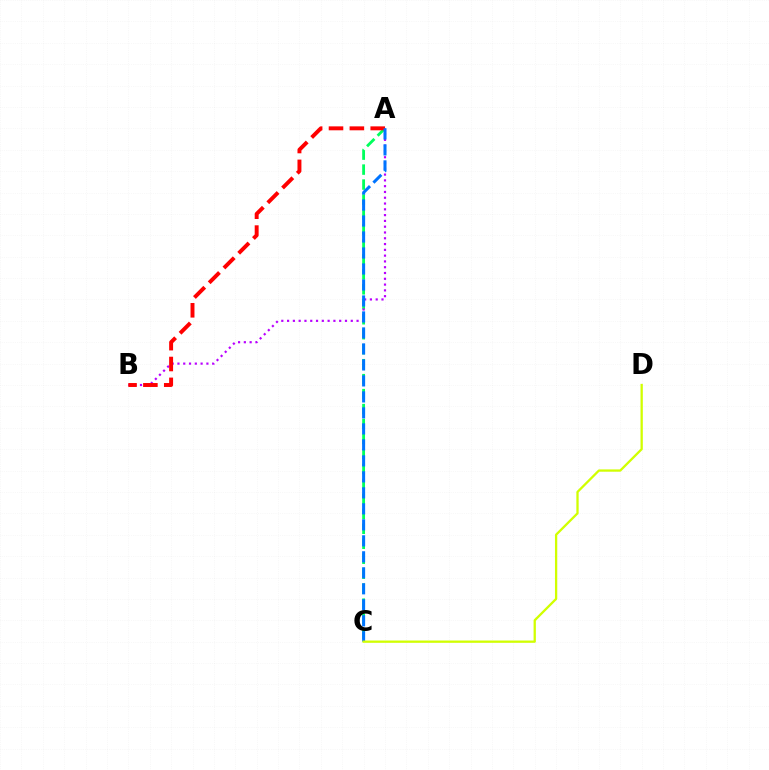{('A', 'C'): [{'color': '#00ff5c', 'line_style': 'dashed', 'thickness': 2.03}, {'color': '#0074ff', 'line_style': 'dashed', 'thickness': 2.17}], ('A', 'B'): [{'color': '#b900ff', 'line_style': 'dotted', 'thickness': 1.57}, {'color': '#ff0000', 'line_style': 'dashed', 'thickness': 2.83}], ('C', 'D'): [{'color': '#d1ff00', 'line_style': 'solid', 'thickness': 1.65}]}